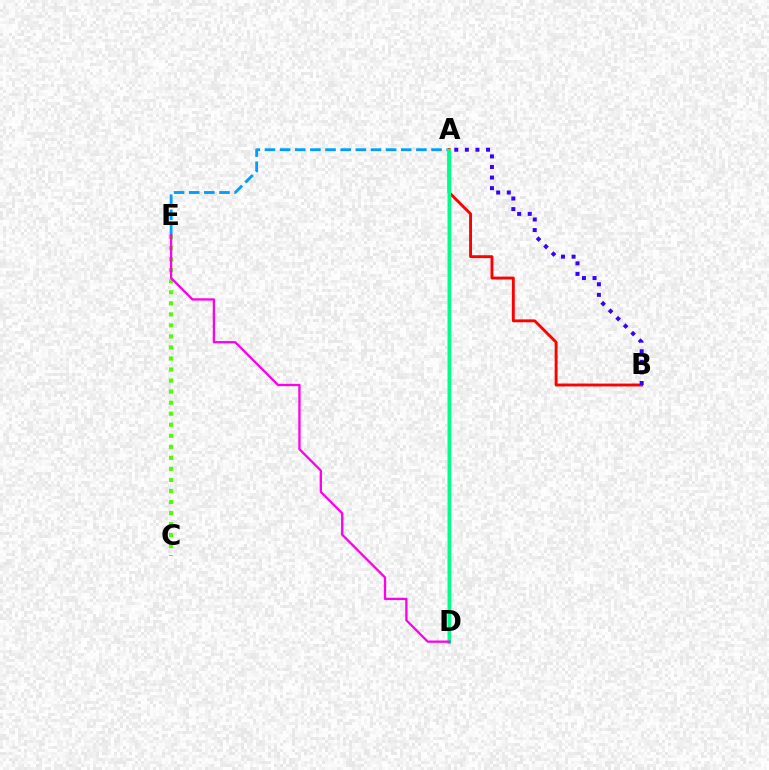{('C', 'E'): [{'color': '#4fff00', 'line_style': 'dotted', 'thickness': 3.0}], ('A', 'E'): [{'color': '#009eff', 'line_style': 'dashed', 'thickness': 2.06}], ('A', 'D'): [{'color': '#ffd500', 'line_style': 'solid', 'thickness': 2.63}, {'color': '#00ff86', 'line_style': 'solid', 'thickness': 2.24}], ('A', 'B'): [{'color': '#ff0000', 'line_style': 'solid', 'thickness': 2.07}, {'color': '#3700ff', 'line_style': 'dotted', 'thickness': 2.88}], ('D', 'E'): [{'color': '#ff00ed', 'line_style': 'solid', 'thickness': 1.66}]}